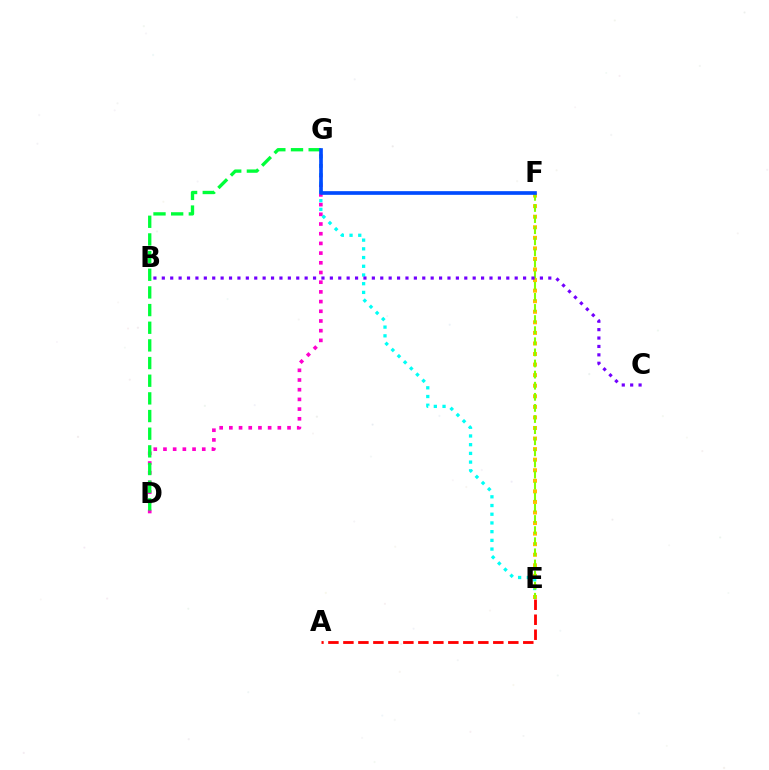{('D', 'G'): [{'color': '#ff00cf', 'line_style': 'dotted', 'thickness': 2.63}, {'color': '#00ff39', 'line_style': 'dashed', 'thickness': 2.4}], ('E', 'G'): [{'color': '#00fff6', 'line_style': 'dotted', 'thickness': 2.37}], ('E', 'F'): [{'color': '#ffbd00', 'line_style': 'dotted', 'thickness': 2.87}, {'color': '#84ff00', 'line_style': 'dashed', 'thickness': 1.51}], ('F', 'G'): [{'color': '#004bff', 'line_style': 'solid', 'thickness': 2.64}], ('B', 'C'): [{'color': '#7200ff', 'line_style': 'dotted', 'thickness': 2.28}], ('A', 'E'): [{'color': '#ff0000', 'line_style': 'dashed', 'thickness': 2.04}]}